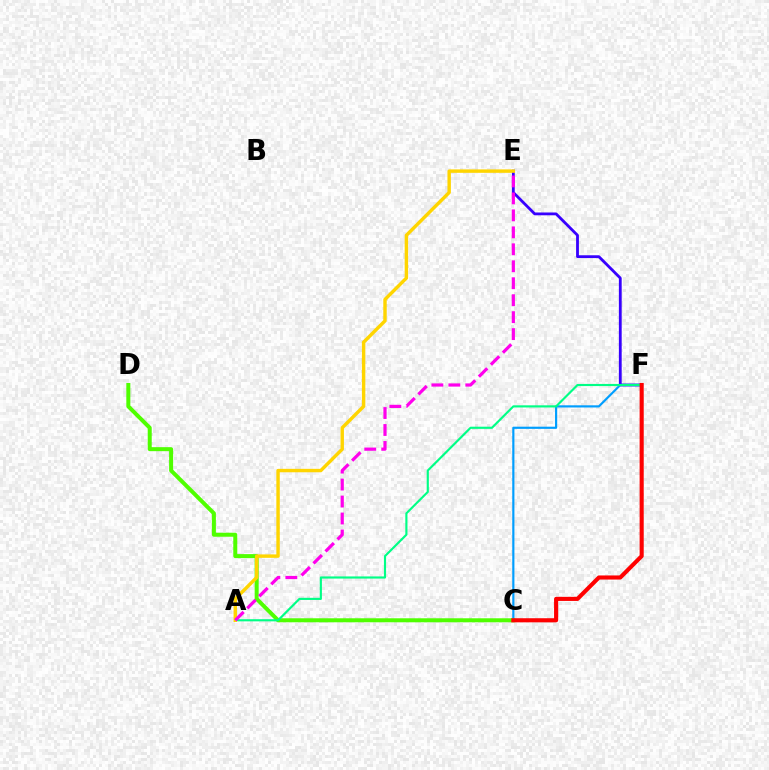{('E', 'F'): [{'color': '#3700ff', 'line_style': 'solid', 'thickness': 2.02}], ('C', 'F'): [{'color': '#009eff', 'line_style': 'solid', 'thickness': 1.56}, {'color': '#ff0000', 'line_style': 'solid', 'thickness': 2.96}], ('C', 'D'): [{'color': '#4fff00', 'line_style': 'solid', 'thickness': 2.88}], ('A', 'F'): [{'color': '#00ff86', 'line_style': 'solid', 'thickness': 1.55}], ('A', 'E'): [{'color': '#ffd500', 'line_style': 'solid', 'thickness': 2.47}, {'color': '#ff00ed', 'line_style': 'dashed', 'thickness': 2.3}]}